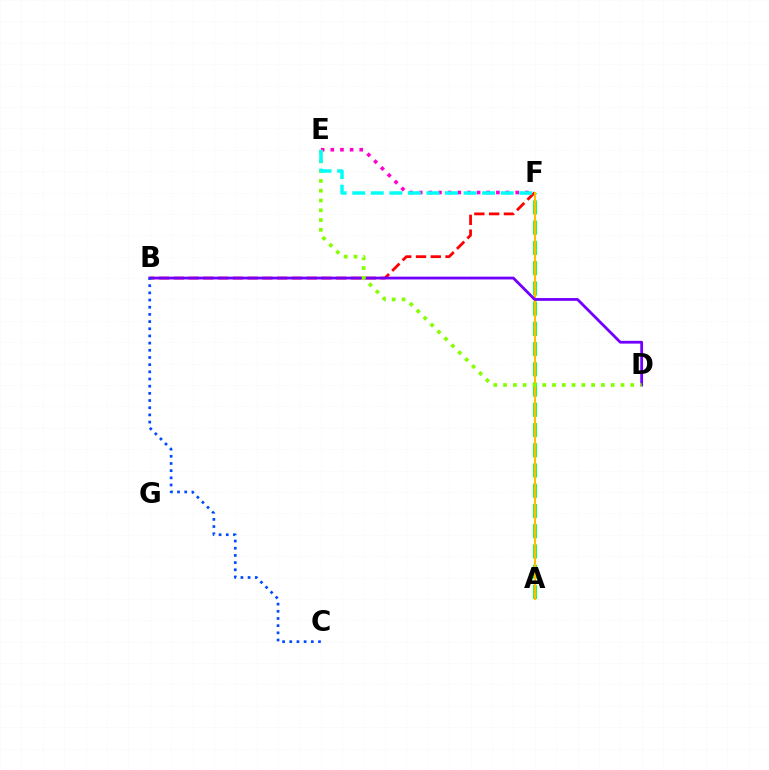{('E', 'F'): [{'color': '#ff00cf', 'line_style': 'dotted', 'thickness': 2.62}, {'color': '#00fff6', 'line_style': 'dashed', 'thickness': 2.52}], ('A', 'F'): [{'color': '#00ff39', 'line_style': 'dashed', 'thickness': 2.75}, {'color': '#ffbd00', 'line_style': 'solid', 'thickness': 1.5}], ('B', 'F'): [{'color': '#ff0000', 'line_style': 'dashed', 'thickness': 2.01}], ('B', 'D'): [{'color': '#7200ff', 'line_style': 'solid', 'thickness': 2.01}], ('B', 'C'): [{'color': '#004bff', 'line_style': 'dotted', 'thickness': 1.95}], ('D', 'E'): [{'color': '#84ff00', 'line_style': 'dotted', 'thickness': 2.66}]}